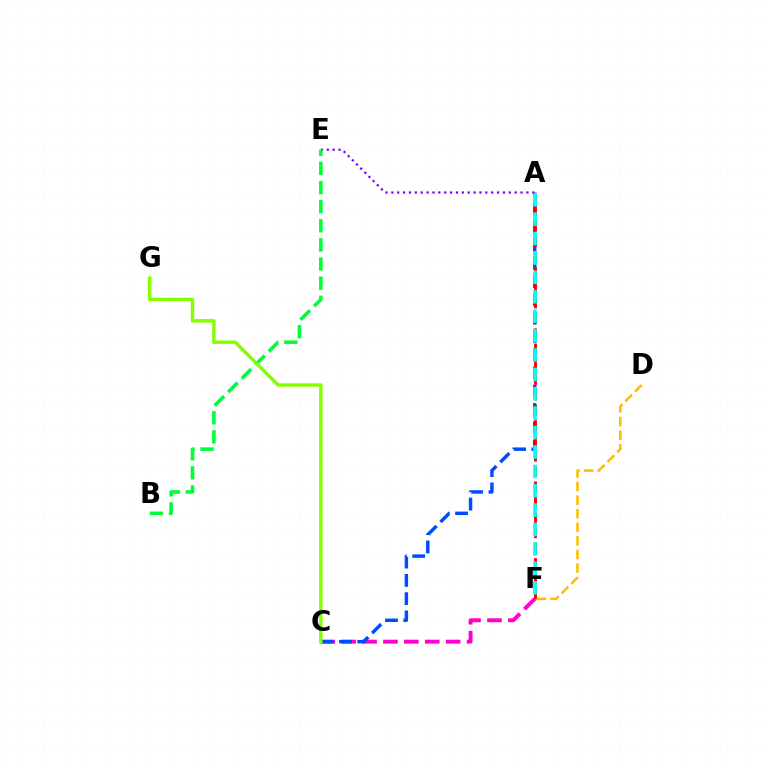{('C', 'F'): [{'color': '#ff00cf', 'line_style': 'dashed', 'thickness': 2.84}], ('A', 'C'): [{'color': '#004bff', 'line_style': 'dashed', 'thickness': 2.48}], ('A', 'F'): [{'color': '#ff0000', 'line_style': 'dashed', 'thickness': 2.08}, {'color': '#00fff6', 'line_style': 'dashed', 'thickness': 2.64}], ('A', 'E'): [{'color': '#7200ff', 'line_style': 'dotted', 'thickness': 1.6}], ('B', 'E'): [{'color': '#00ff39', 'line_style': 'dashed', 'thickness': 2.6}], ('D', 'F'): [{'color': '#ffbd00', 'line_style': 'dashed', 'thickness': 1.85}], ('C', 'G'): [{'color': '#84ff00', 'line_style': 'solid', 'thickness': 2.48}]}